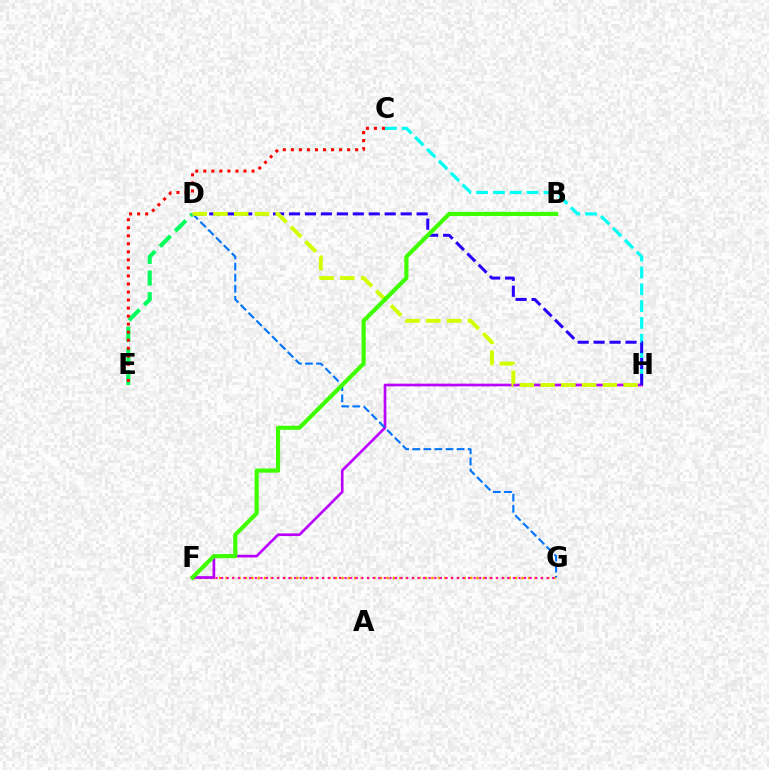{('D', 'E'): [{'color': '#00ff5c', 'line_style': 'dashed', 'thickness': 2.94}], ('C', 'E'): [{'color': '#ff0000', 'line_style': 'dotted', 'thickness': 2.18}], ('C', 'H'): [{'color': '#00fff6', 'line_style': 'dashed', 'thickness': 2.29}], ('F', 'G'): [{'color': '#ff9400', 'line_style': 'dotted', 'thickness': 1.75}, {'color': '#ff00ac', 'line_style': 'dotted', 'thickness': 1.52}], ('F', 'H'): [{'color': '#b900ff', 'line_style': 'solid', 'thickness': 1.93}], ('D', 'H'): [{'color': '#2500ff', 'line_style': 'dashed', 'thickness': 2.17}, {'color': '#d1ff00', 'line_style': 'dashed', 'thickness': 2.82}], ('D', 'G'): [{'color': '#0074ff', 'line_style': 'dashed', 'thickness': 1.51}], ('B', 'F'): [{'color': '#3dff00', 'line_style': 'solid', 'thickness': 2.98}]}